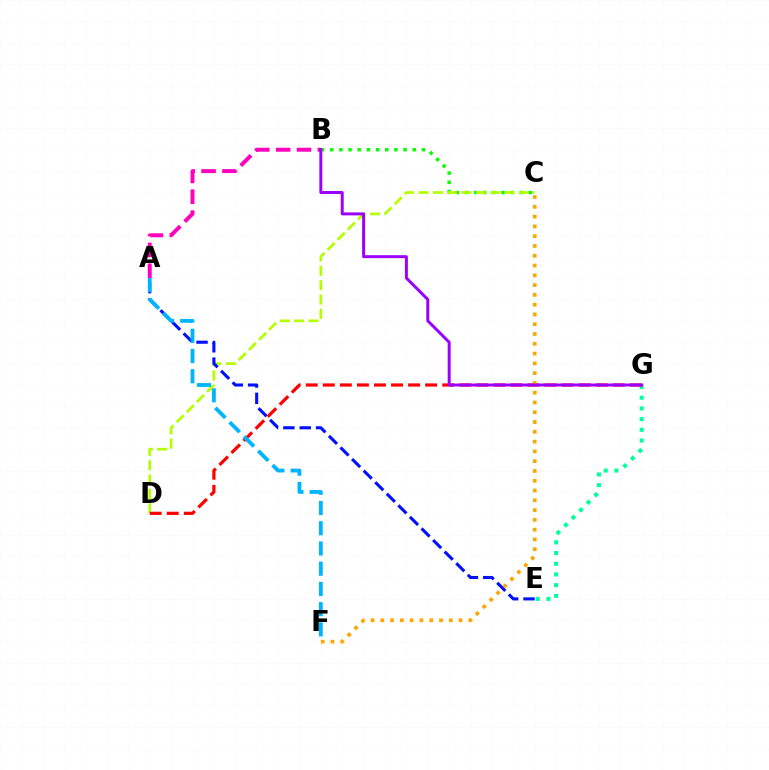{('B', 'C'): [{'color': '#08ff00', 'line_style': 'dotted', 'thickness': 2.49}], ('C', 'D'): [{'color': '#b3ff00', 'line_style': 'dashed', 'thickness': 1.95}], ('E', 'G'): [{'color': '#00ff9d', 'line_style': 'dotted', 'thickness': 2.91}], ('A', 'E'): [{'color': '#0010ff', 'line_style': 'dashed', 'thickness': 2.22}], ('D', 'G'): [{'color': '#ff0000', 'line_style': 'dashed', 'thickness': 2.32}], ('C', 'F'): [{'color': '#ffa500', 'line_style': 'dotted', 'thickness': 2.66}], ('A', 'F'): [{'color': '#00b5ff', 'line_style': 'dashed', 'thickness': 2.75}], ('A', 'B'): [{'color': '#ff00bd', 'line_style': 'dashed', 'thickness': 2.83}], ('B', 'G'): [{'color': '#9b00ff', 'line_style': 'solid', 'thickness': 2.14}]}